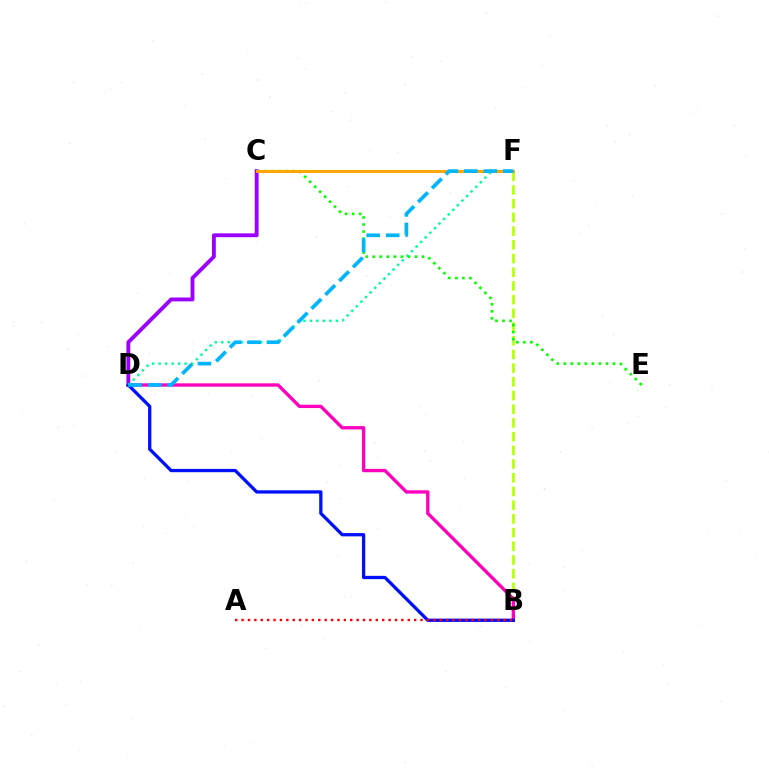{('C', 'D'): [{'color': '#9b00ff', 'line_style': 'solid', 'thickness': 2.77}], ('B', 'F'): [{'color': '#b3ff00', 'line_style': 'dashed', 'thickness': 1.86}], ('B', 'D'): [{'color': '#ff00bd', 'line_style': 'solid', 'thickness': 2.41}, {'color': '#0010ff', 'line_style': 'solid', 'thickness': 2.37}], ('C', 'E'): [{'color': '#08ff00', 'line_style': 'dotted', 'thickness': 1.91}], ('D', 'F'): [{'color': '#00ff9d', 'line_style': 'dotted', 'thickness': 1.77}, {'color': '#00b5ff', 'line_style': 'dashed', 'thickness': 2.65}], ('A', 'B'): [{'color': '#ff0000', 'line_style': 'dotted', 'thickness': 1.74}], ('C', 'F'): [{'color': '#ffa500', 'line_style': 'solid', 'thickness': 2.19}]}